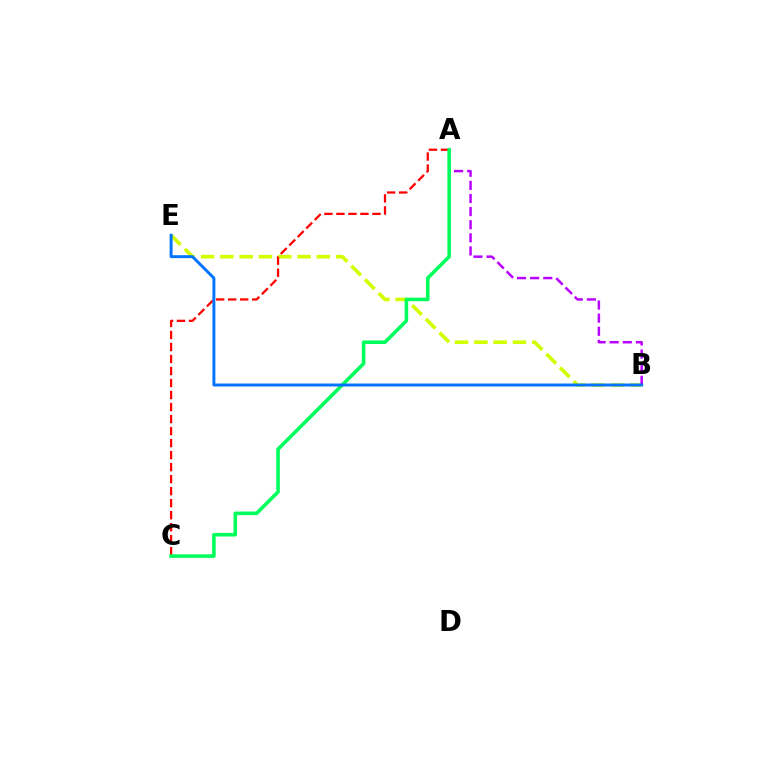{('B', 'E'): [{'color': '#d1ff00', 'line_style': 'dashed', 'thickness': 2.62}, {'color': '#0074ff', 'line_style': 'solid', 'thickness': 2.11}], ('A', 'C'): [{'color': '#ff0000', 'line_style': 'dashed', 'thickness': 1.63}, {'color': '#00ff5c', 'line_style': 'solid', 'thickness': 2.57}], ('A', 'B'): [{'color': '#b900ff', 'line_style': 'dashed', 'thickness': 1.78}]}